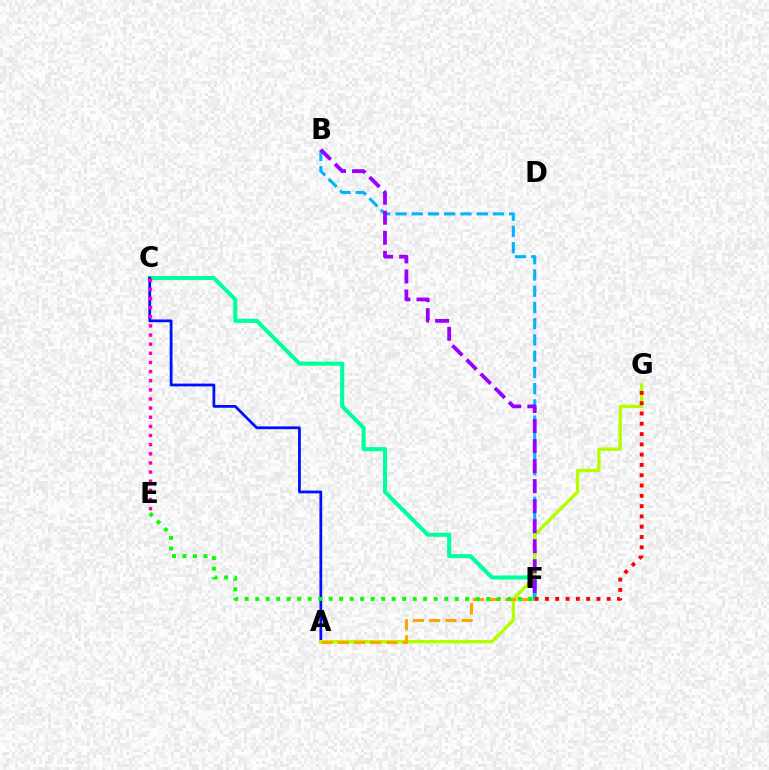{('C', 'F'): [{'color': '#00ff9d', 'line_style': 'solid', 'thickness': 2.93}], ('A', 'C'): [{'color': '#0010ff', 'line_style': 'solid', 'thickness': 2.0}], ('B', 'F'): [{'color': '#00b5ff', 'line_style': 'dashed', 'thickness': 2.21}, {'color': '#9b00ff', 'line_style': 'dashed', 'thickness': 2.72}], ('C', 'E'): [{'color': '#ff00bd', 'line_style': 'dotted', 'thickness': 2.48}], ('A', 'G'): [{'color': '#b3ff00', 'line_style': 'solid', 'thickness': 2.41}], ('A', 'F'): [{'color': '#ffa500', 'line_style': 'dashed', 'thickness': 2.2}], ('F', 'G'): [{'color': '#ff0000', 'line_style': 'dotted', 'thickness': 2.8}], ('E', 'F'): [{'color': '#08ff00', 'line_style': 'dotted', 'thickness': 2.85}]}